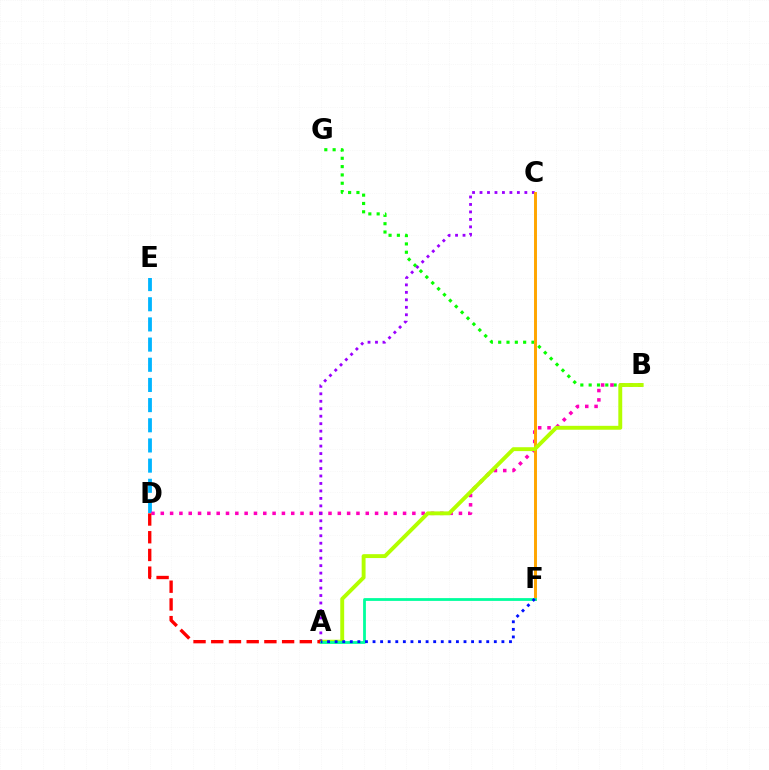{('D', 'E'): [{'color': '#00b5ff', 'line_style': 'dashed', 'thickness': 2.74}], ('B', 'G'): [{'color': '#08ff00', 'line_style': 'dotted', 'thickness': 2.26}], ('B', 'D'): [{'color': '#ff00bd', 'line_style': 'dotted', 'thickness': 2.53}], ('A', 'C'): [{'color': '#9b00ff', 'line_style': 'dotted', 'thickness': 2.03}], ('C', 'F'): [{'color': '#ffa500', 'line_style': 'solid', 'thickness': 2.13}], ('A', 'B'): [{'color': '#b3ff00', 'line_style': 'solid', 'thickness': 2.81}], ('A', 'D'): [{'color': '#ff0000', 'line_style': 'dashed', 'thickness': 2.41}], ('A', 'F'): [{'color': '#00ff9d', 'line_style': 'solid', 'thickness': 2.01}, {'color': '#0010ff', 'line_style': 'dotted', 'thickness': 2.06}]}